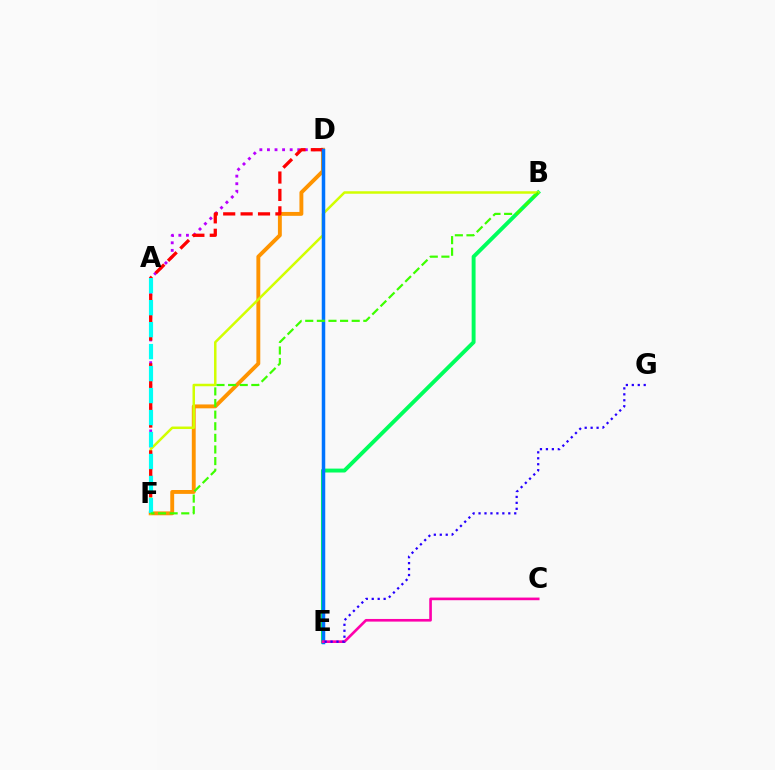{('D', 'F'): [{'color': '#ff9400', 'line_style': 'solid', 'thickness': 2.8}, {'color': '#b900ff', 'line_style': 'dotted', 'thickness': 2.06}, {'color': '#ff0000', 'line_style': 'dashed', 'thickness': 2.36}], ('B', 'E'): [{'color': '#00ff5c', 'line_style': 'solid', 'thickness': 2.82}], ('B', 'F'): [{'color': '#d1ff00', 'line_style': 'solid', 'thickness': 1.8}, {'color': '#3dff00', 'line_style': 'dashed', 'thickness': 1.58}], ('A', 'F'): [{'color': '#00fff6', 'line_style': 'dashed', 'thickness': 2.99}], ('D', 'E'): [{'color': '#0074ff', 'line_style': 'solid', 'thickness': 2.52}], ('C', 'E'): [{'color': '#ff00ac', 'line_style': 'solid', 'thickness': 1.9}], ('E', 'G'): [{'color': '#2500ff', 'line_style': 'dotted', 'thickness': 1.62}]}